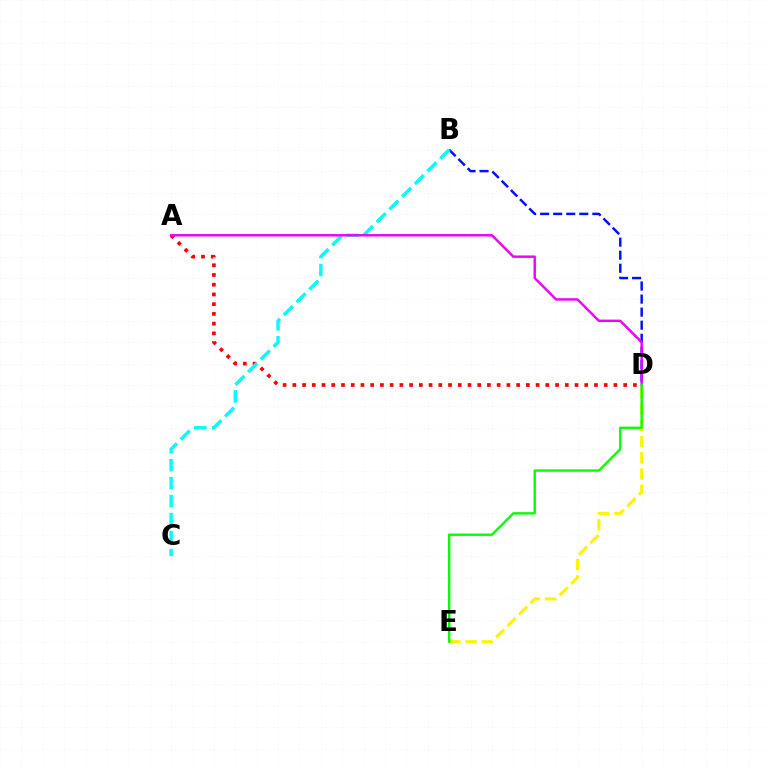{('D', 'E'): [{'color': '#fcf500', 'line_style': 'dashed', 'thickness': 2.2}, {'color': '#08ff00', 'line_style': 'solid', 'thickness': 1.71}], ('A', 'D'): [{'color': '#ff0000', 'line_style': 'dotted', 'thickness': 2.64}, {'color': '#ee00ff', 'line_style': 'solid', 'thickness': 1.76}], ('B', 'D'): [{'color': '#0010ff', 'line_style': 'dashed', 'thickness': 1.77}], ('B', 'C'): [{'color': '#00fff6', 'line_style': 'dashed', 'thickness': 2.44}]}